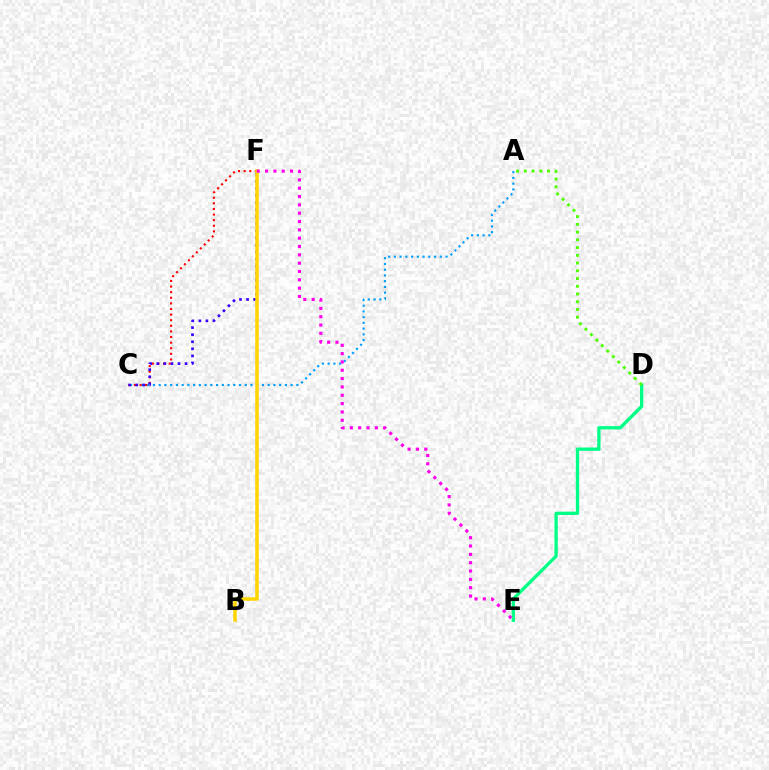{('D', 'E'): [{'color': '#00ff86', 'line_style': 'solid', 'thickness': 2.38}], ('A', 'C'): [{'color': '#009eff', 'line_style': 'dotted', 'thickness': 1.56}], ('C', 'F'): [{'color': '#ff0000', 'line_style': 'dotted', 'thickness': 1.52}, {'color': '#3700ff', 'line_style': 'dotted', 'thickness': 1.92}], ('B', 'F'): [{'color': '#ffd500', 'line_style': 'solid', 'thickness': 2.54}], ('A', 'D'): [{'color': '#4fff00', 'line_style': 'dotted', 'thickness': 2.1}], ('E', 'F'): [{'color': '#ff00ed', 'line_style': 'dotted', 'thickness': 2.26}]}